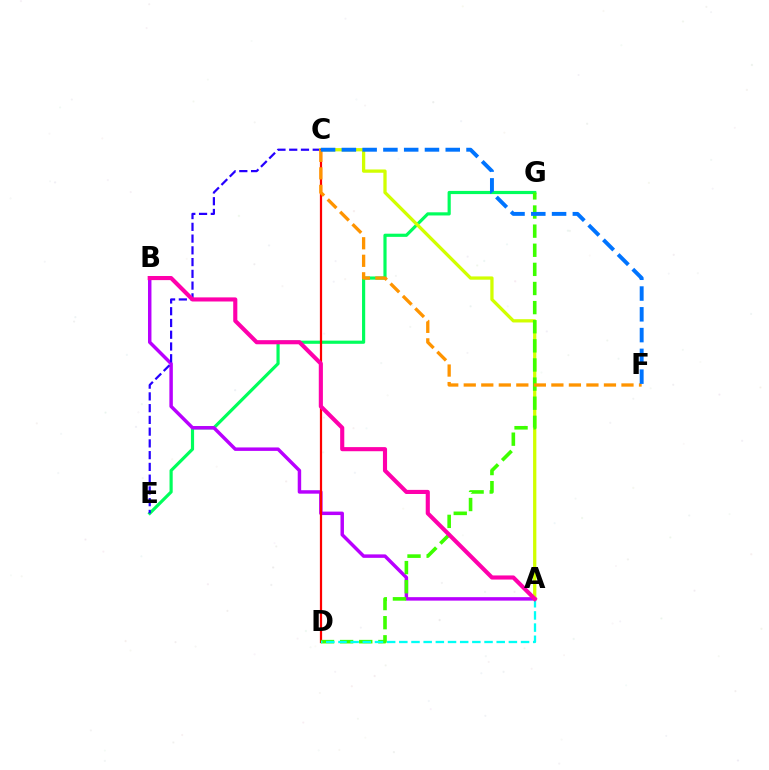{('E', 'G'): [{'color': '#00ff5c', 'line_style': 'solid', 'thickness': 2.28}], ('A', 'B'): [{'color': '#b900ff', 'line_style': 'solid', 'thickness': 2.49}, {'color': '#ff00ac', 'line_style': 'solid', 'thickness': 2.96}], ('C', 'E'): [{'color': '#2500ff', 'line_style': 'dashed', 'thickness': 1.6}], ('A', 'C'): [{'color': '#d1ff00', 'line_style': 'solid', 'thickness': 2.36}], ('C', 'D'): [{'color': '#ff0000', 'line_style': 'solid', 'thickness': 1.6}], ('D', 'G'): [{'color': '#3dff00', 'line_style': 'dashed', 'thickness': 2.6}], ('A', 'D'): [{'color': '#00fff6', 'line_style': 'dashed', 'thickness': 1.65}], ('C', 'F'): [{'color': '#ff9400', 'line_style': 'dashed', 'thickness': 2.38}, {'color': '#0074ff', 'line_style': 'dashed', 'thickness': 2.82}]}